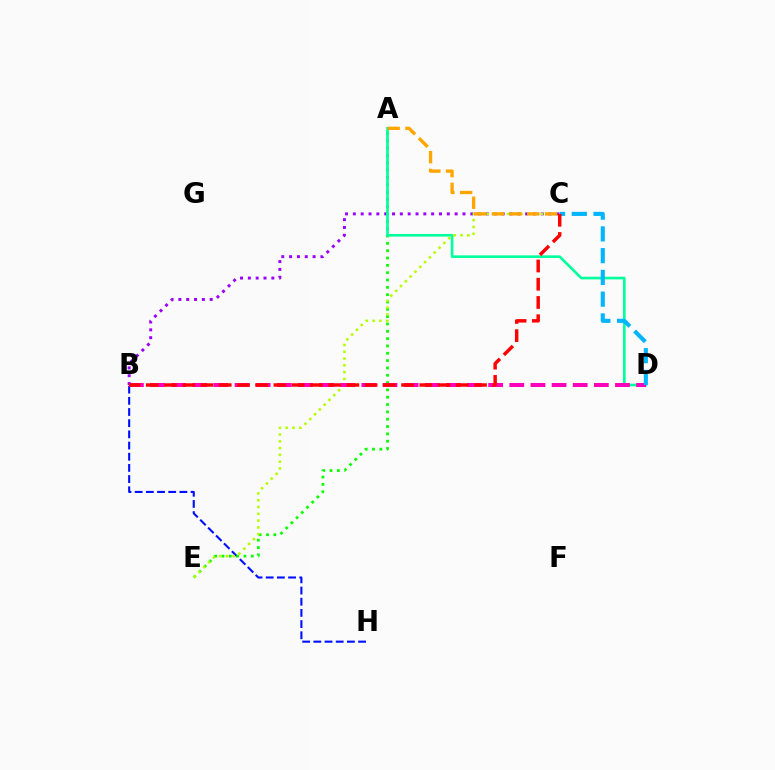{('B', 'H'): [{'color': '#0010ff', 'line_style': 'dashed', 'thickness': 1.52}], ('B', 'C'): [{'color': '#9b00ff', 'line_style': 'dotted', 'thickness': 2.13}, {'color': '#ff0000', 'line_style': 'dashed', 'thickness': 2.48}], ('A', 'E'): [{'color': '#08ff00', 'line_style': 'dotted', 'thickness': 1.99}], ('A', 'D'): [{'color': '#00ff9d', 'line_style': 'solid', 'thickness': 1.91}], ('C', 'E'): [{'color': '#b3ff00', 'line_style': 'dotted', 'thickness': 1.84}], ('B', 'D'): [{'color': '#ff00bd', 'line_style': 'dashed', 'thickness': 2.87}], ('A', 'C'): [{'color': '#ffa500', 'line_style': 'dashed', 'thickness': 2.41}], ('C', 'D'): [{'color': '#00b5ff', 'line_style': 'dashed', 'thickness': 2.95}]}